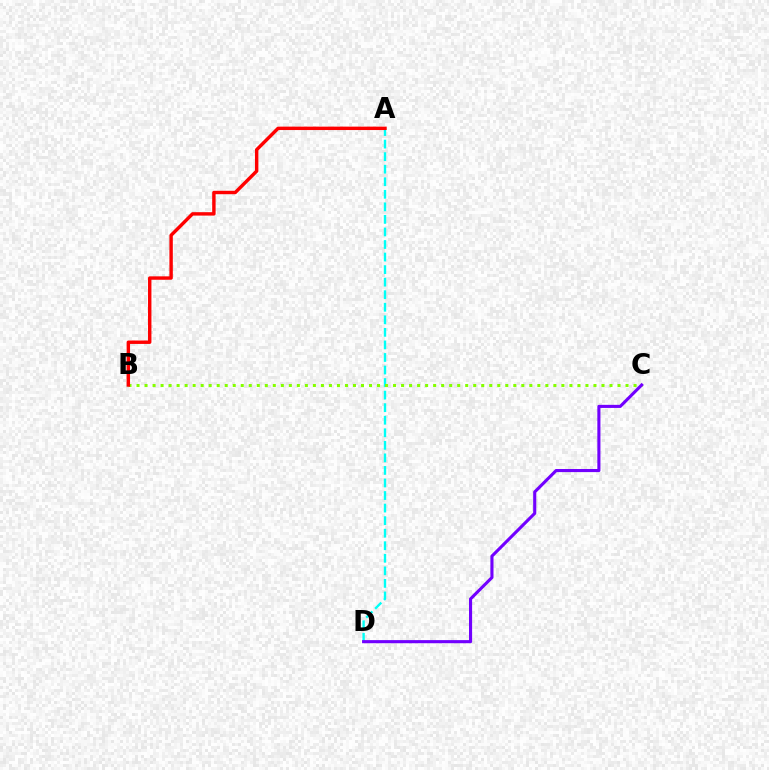{('A', 'D'): [{'color': '#00fff6', 'line_style': 'dashed', 'thickness': 1.71}], ('B', 'C'): [{'color': '#84ff00', 'line_style': 'dotted', 'thickness': 2.18}], ('C', 'D'): [{'color': '#7200ff', 'line_style': 'solid', 'thickness': 2.23}], ('A', 'B'): [{'color': '#ff0000', 'line_style': 'solid', 'thickness': 2.46}]}